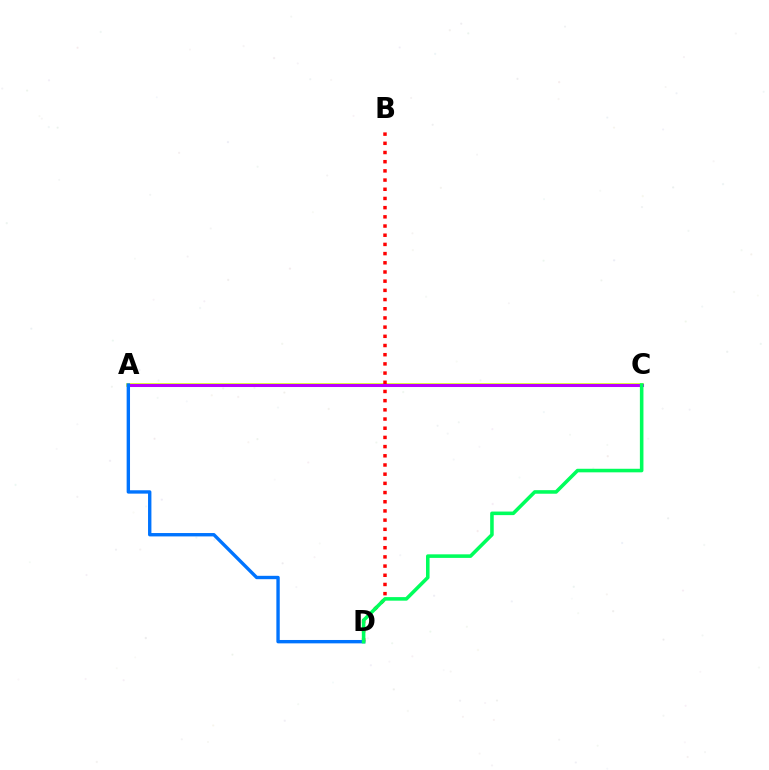{('A', 'C'): [{'color': '#d1ff00', 'line_style': 'solid', 'thickness': 2.55}, {'color': '#b900ff', 'line_style': 'solid', 'thickness': 2.19}], ('B', 'D'): [{'color': '#ff0000', 'line_style': 'dotted', 'thickness': 2.5}], ('A', 'D'): [{'color': '#0074ff', 'line_style': 'solid', 'thickness': 2.43}], ('C', 'D'): [{'color': '#00ff5c', 'line_style': 'solid', 'thickness': 2.57}]}